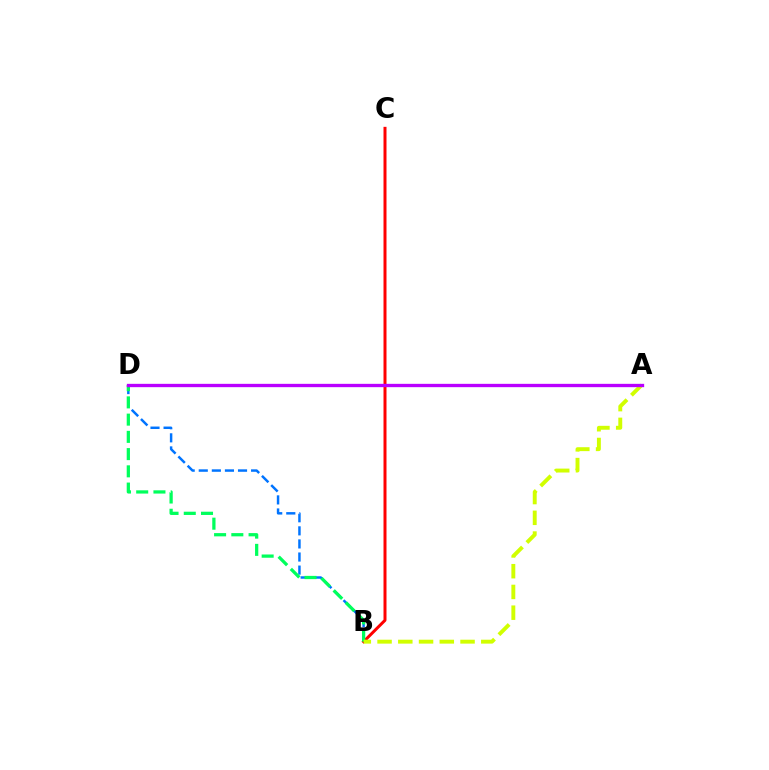{('B', 'C'): [{'color': '#ff0000', 'line_style': 'solid', 'thickness': 2.15}], ('B', 'D'): [{'color': '#0074ff', 'line_style': 'dashed', 'thickness': 1.78}, {'color': '#00ff5c', 'line_style': 'dashed', 'thickness': 2.34}], ('A', 'B'): [{'color': '#d1ff00', 'line_style': 'dashed', 'thickness': 2.82}], ('A', 'D'): [{'color': '#b900ff', 'line_style': 'solid', 'thickness': 2.4}]}